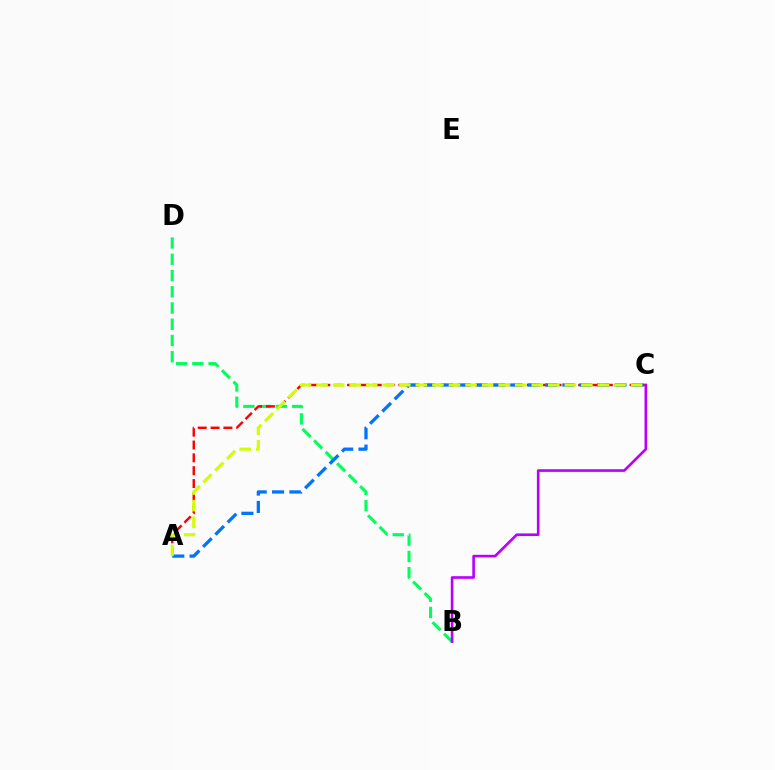{('B', 'D'): [{'color': '#00ff5c', 'line_style': 'dashed', 'thickness': 2.21}], ('A', 'C'): [{'color': '#ff0000', 'line_style': 'dashed', 'thickness': 1.74}, {'color': '#0074ff', 'line_style': 'dashed', 'thickness': 2.36}, {'color': '#d1ff00', 'line_style': 'dashed', 'thickness': 2.25}], ('B', 'C'): [{'color': '#b900ff', 'line_style': 'solid', 'thickness': 1.9}]}